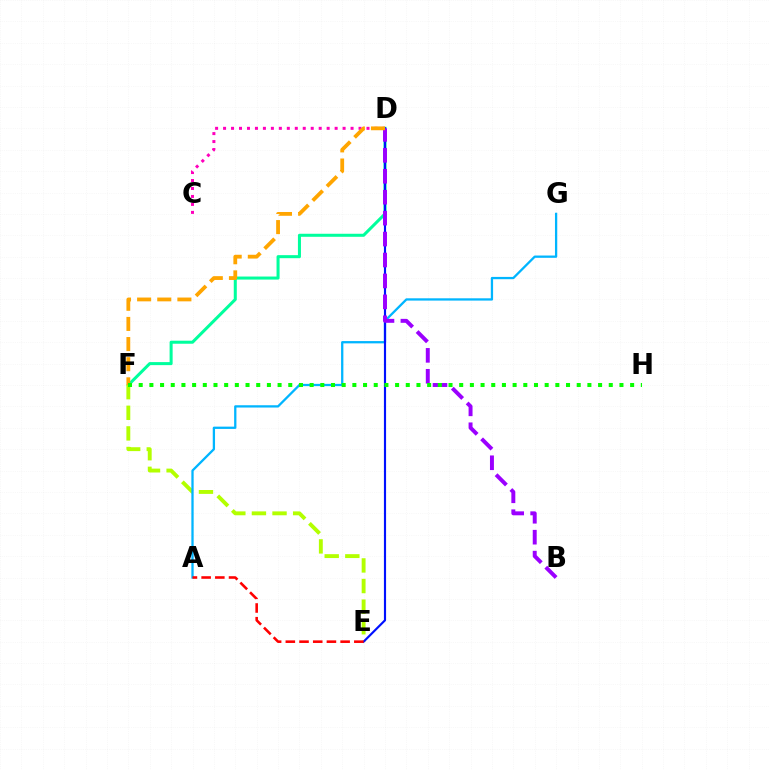{('D', 'F'): [{'color': '#00ff9d', 'line_style': 'solid', 'thickness': 2.19}, {'color': '#ffa500', 'line_style': 'dashed', 'thickness': 2.74}], ('C', 'D'): [{'color': '#ff00bd', 'line_style': 'dotted', 'thickness': 2.17}], ('E', 'F'): [{'color': '#b3ff00', 'line_style': 'dashed', 'thickness': 2.8}], ('A', 'G'): [{'color': '#00b5ff', 'line_style': 'solid', 'thickness': 1.65}], ('D', 'E'): [{'color': '#0010ff', 'line_style': 'solid', 'thickness': 1.55}], ('B', 'D'): [{'color': '#9b00ff', 'line_style': 'dashed', 'thickness': 2.84}], ('A', 'E'): [{'color': '#ff0000', 'line_style': 'dashed', 'thickness': 1.86}], ('F', 'H'): [{'color': '#08ff00', 'line_style': 'dotted', 'thickness': 2.9}]}